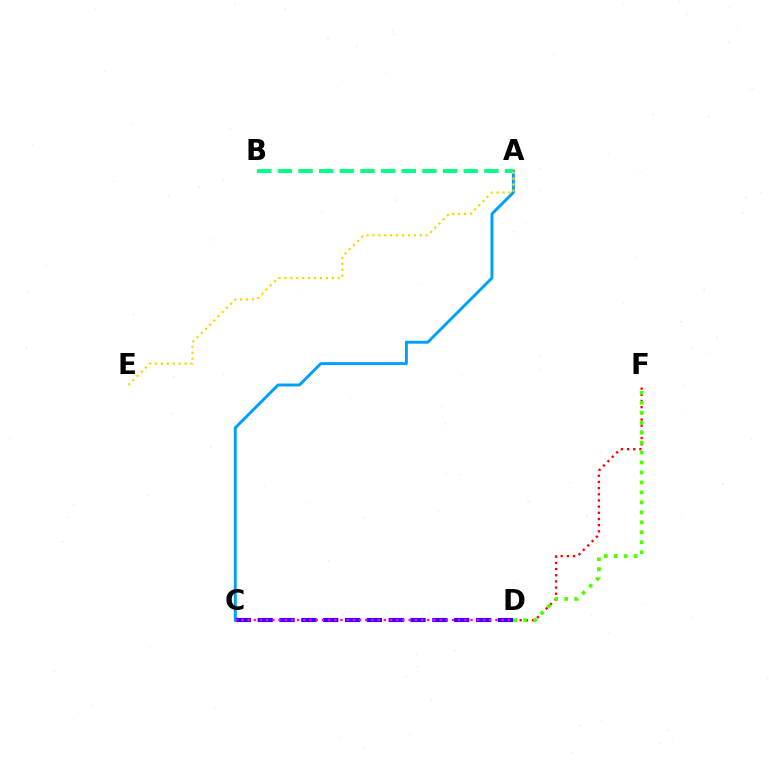{('D', 'F'): [{'color': '#ff0000', 'line_style': 'dotted', 'thickness': 1.68}, {'color': '#4fff00', 'line_style': 'dotted', 'thickness': 2.71}], ('A', 'C'): [{'color': '#009eff', 'line_style': 'solid', 'thickness': 2.1}], ('C', 'D'): [{'color': '#3700ff', 'line_style': 'dashed', 'thickness': 2.97}, {'color': '#ff00ed', 'line_style': 'dotted', 'thickness': 1.68}], ('A', 'B'): [{'color': '#00ff86', 'line_style': 'dashed', 'thickness': 2.81}], ('A', 'E'): [{'color': '#ffd500', 'line_style': 'dotted', 'thickness': 1.61}]}